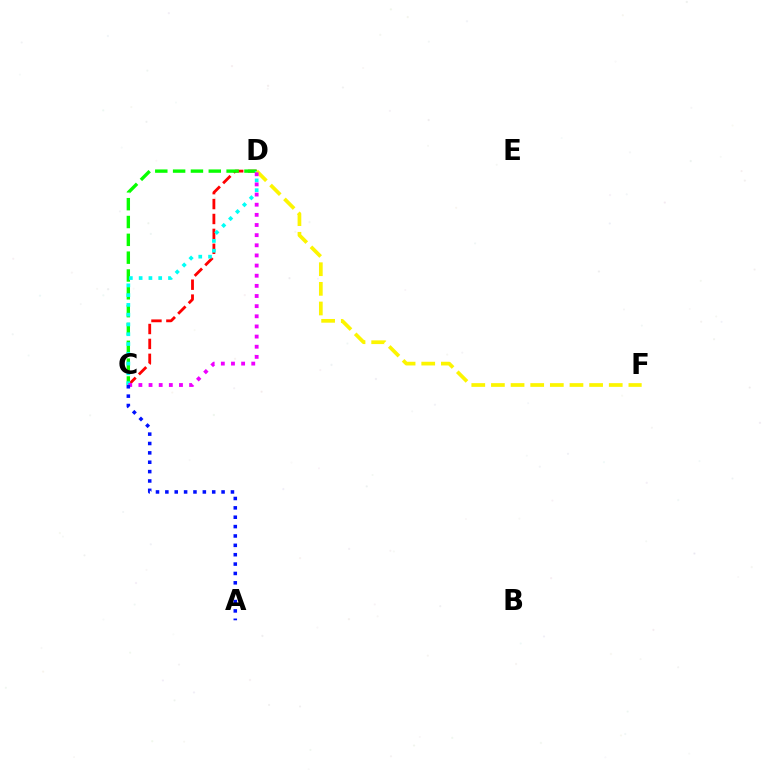{('C', 'D'): [{'color': '#ff0000', 'line_style': 'dashed', 'thickness': 2.03}, {'color': '#08ff00', 'line_style': 'dashed', 'thickness': 2.42}, {'color': '#00fff6', 'line_style': 'dotted', 'thickness': 2.66}, {'color': '#ee00ff', 'line_style': 'dotted', 'thickness': 2.76}], ('D', 'F'): [{'color': '#fcf500', 'line_style': 'dashed', 'thickness': 2.67}], ('A', 'C'): [{'color': '#0010ff', 'line_style': 'dotted', 'thickness': 2.55}]}